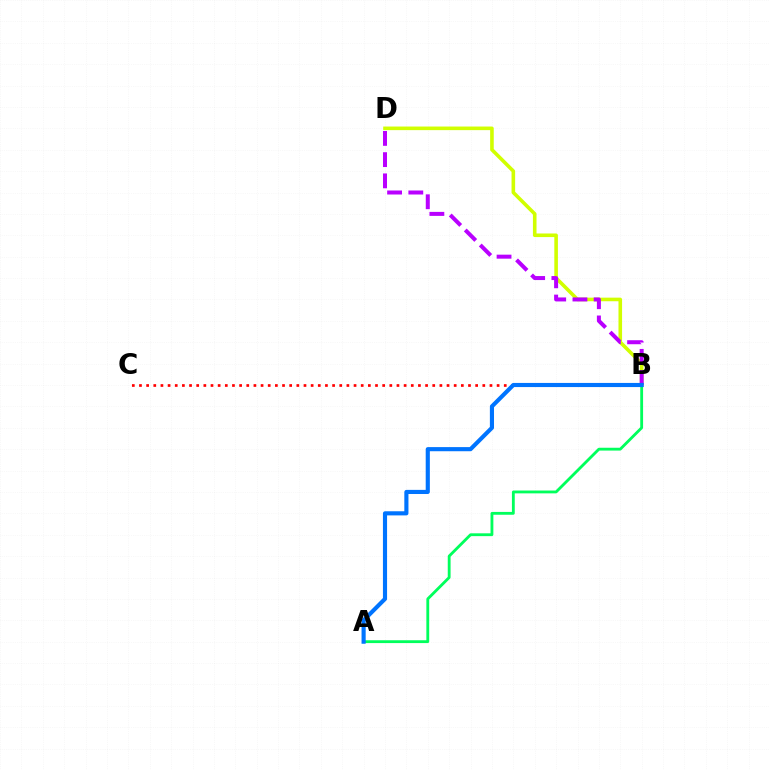{('B', 'D'): [{'color': '#d1ff00', 'line_style': 'solid', 'thickness': 2.59}, {'color': '#b900ff', 'line_style': 'dashed', 'thickness': 2.88}], ('B', 'C'): [{'color': '#ff0000', 'line_style': 'dotted', 'thickness': 1.94}], ('A', 'B'): [{'color': '#00ff5c', 'line_style': 'solid', 'thickness': 2.04}, {'color': '#0074ff', 'line_style': 'solid', 'thickness': 2.97}]}